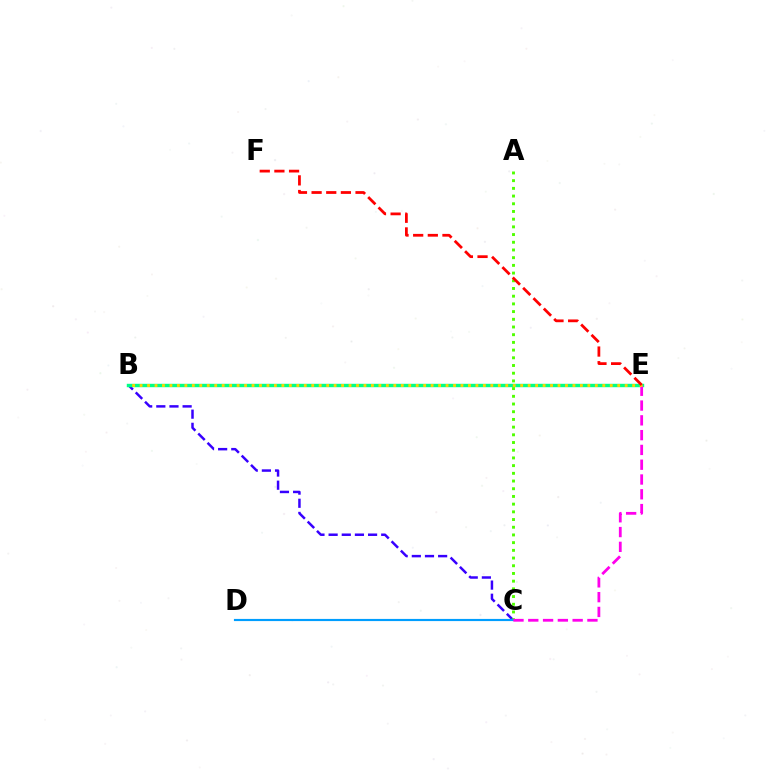{('B', 'C'): [{'color': '#3700ff', 'line_style': 'dashed', 'thickness': 1.79}], ('B', 'E'): [{'color': '#00ff86', 'line_style': 'solid', 'thickness': 2.46}, {'color': '#ffd500', 'line_style': 'dotted', 'thickness': 2.03}], ('A', 'C'): [{'color': '#4fff00', 'line_style': 'dotted', 'thickness': 2.09}], ('C', 'D'): [{'color': '#009eff', 'line_style': 'solid', 'thickness': 1.56}], ('C', 'E'): [{'color': '#ff00ed', 'line_style': 'dashed', 'thickness': 2.01}], ('E', 'F'): [{'color': '#ff0000', 'line_style': 'dashed', 'thickness': 1.99}]}